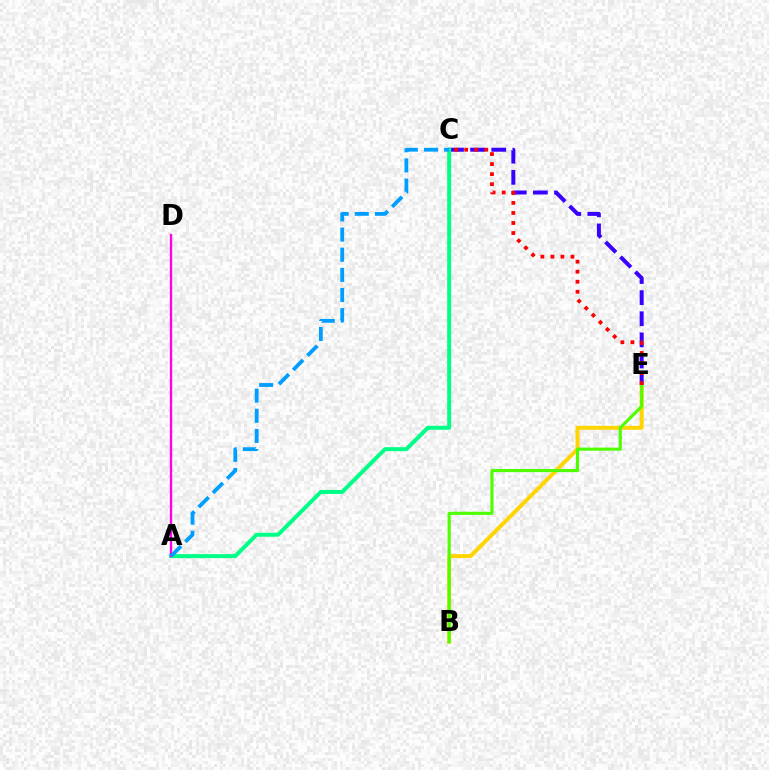{('B', 'E'): [{'color': '#ffd500', 'line_style': 'solid', 'thickness': 2.85}, {'color': '#4fff00', 'line_style': 'solid', 'thickness': 2.26}], ('C', 'E'): [{'color': '#3700ff', 'line_style': 'dashed', 'thickness': 2.87}, {'color': '#ff0000', 'line_style': 'dotted', 'thickness': 2.73}], ('A', 'C'): [{'color': '#00ff86', 'line_style': 'solid', 'thickness': 2.87}, {'color': '#009eff', 'line_style': 'dashed', 'thickness': 2.74}], ('A', 'D'): [{'color': '#ff00ed', 'line_style': 'solid', 'thickness': 1.69}]}